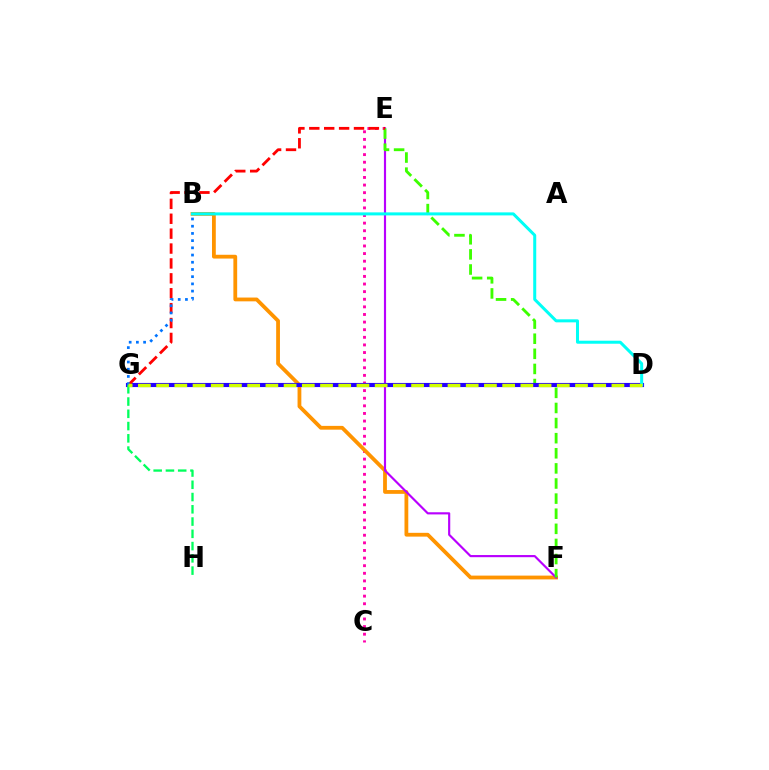{('C', 'E'): [{'color': '#ff00ac', 'line_style': 'dotted', 'thickness': 2.07}], ('B', 'F'): [{'color': '#ff9400', 'line_style': 'solid', 'thickness': 2.73}], ('E', 'F'): [{'color': '#b900ff', 'line_style': 'solid', 'thickness': 1.55}, {'color': '#3dff00', 'line_style': 'dashed', 'thickness': 2.05}], ('D', 'G'): [{'color': '#2500ff', 'line_style': 'solid', 'thickness': 2.97}, {'color': '#d1ff00', 'line_style': 'dashed', 'thickness': 2.47}], ('E', 'G'): [{'color': '#ff0000', 'line_style': 'dashed', 'thickness': 2.02}], ('G', 'H'): [{'color': '#00ff5c', 'line_style': 'dashed', 'thickness': 1.67}], ('B', 'D'): [{'color': '#00fff6', 'line_style': 'solid', 'thickness': 2.17}], ('B', 'G'): [{'color': '#0074ff', 'line_style': 'dotted', 'thickness': 1.96}]}